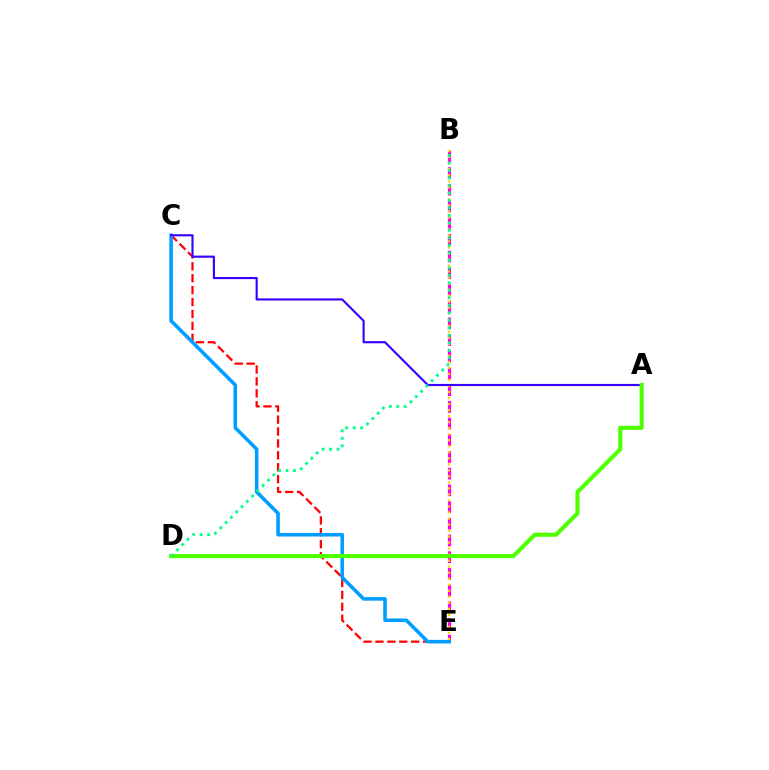{('B', 'E'): [{'color': '#ff00ed', 'line_style': 'dashed', 'thickness': 2.27}, {'color': '#ffd500', 'line_style': 'dotted', 'thickness': 1.64}], ('C', 'E'): [{'color': '#ff0000', 'line_style': 'dashed', 'thickness': 1.62}, {'color': '#009eff', 'line_style': 'solid', 'thickness': 2.57}], ('A', 'C'): [{'color': '#3700ff', 'line_style': 'solid', 'thickness': 1.54}], ('A', 'D'): [{'color': '#4fff00', 'line_style': 'solid', 'thickness': 2.96}], ('B', 'D'): [{'color': '#00ff86', 'line_style': 'dotted', 'thickness': 2.04}]}